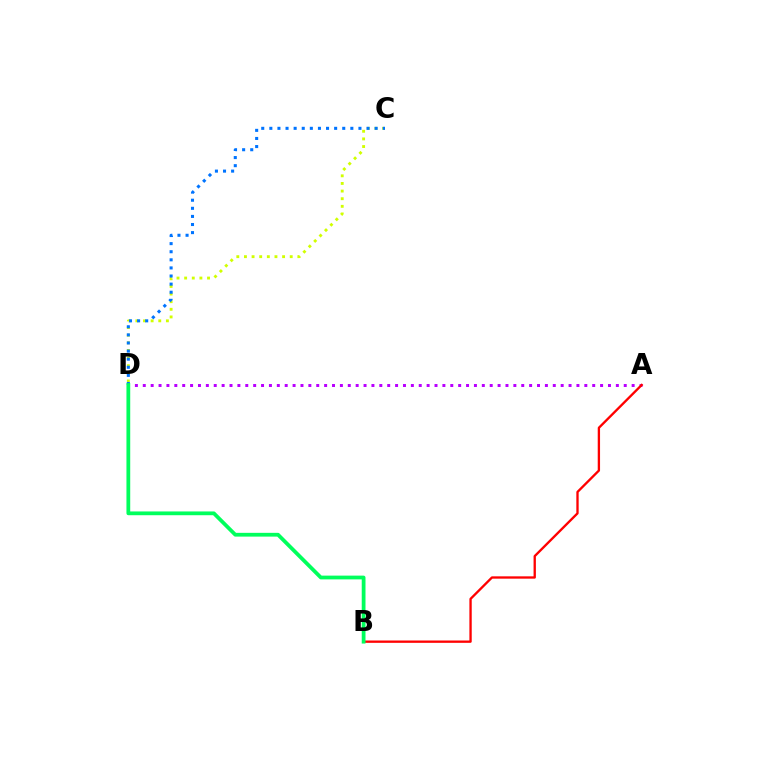{('C', 'D'): [{'color': '#d1ff00', 'line_style': 'dotted', 'thickness': 2.07}, {'color': '#0074ff', 'line_style': 'dotted', 'thickness': 2.2}], ('A', 'D'): [{'color': '#b900ff', 'line_style': 'dotted', 'thickness': 2.14}], ('A', 'B'): [{'color': '#ff0000', 'line_style': 'solid', 'thickness': 1.68}], ('B', 'D'): [{'color': '#00ff5c', 'line_style': 'solid', 'thickness': 2.71}]}